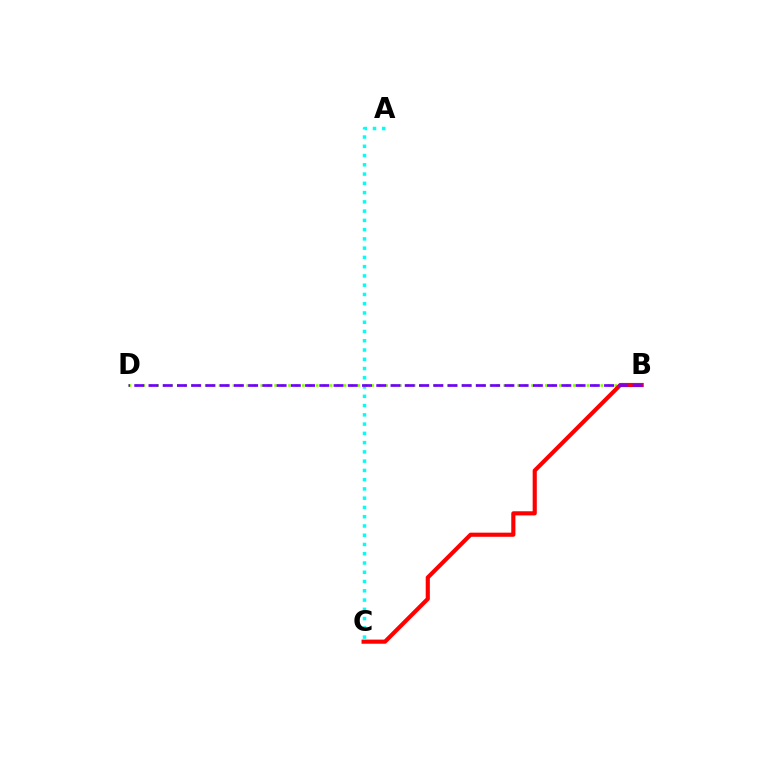{('A', 'C'): [{'color': '#00fff6', 'line_style': 'dotted', 'thickness': 2.52}], ('B', 'D'): [{'color': '#84ff00', 'line_style': 'dotted', 'thickness': 1.89}, {'color': '#7200ff', 'line_style': 'dashed', 'thickness': 1.93}], ('B', 'C'): [{'color': '#ff0000', 'line_style': 'solid', 'thickness': 2.98}]}